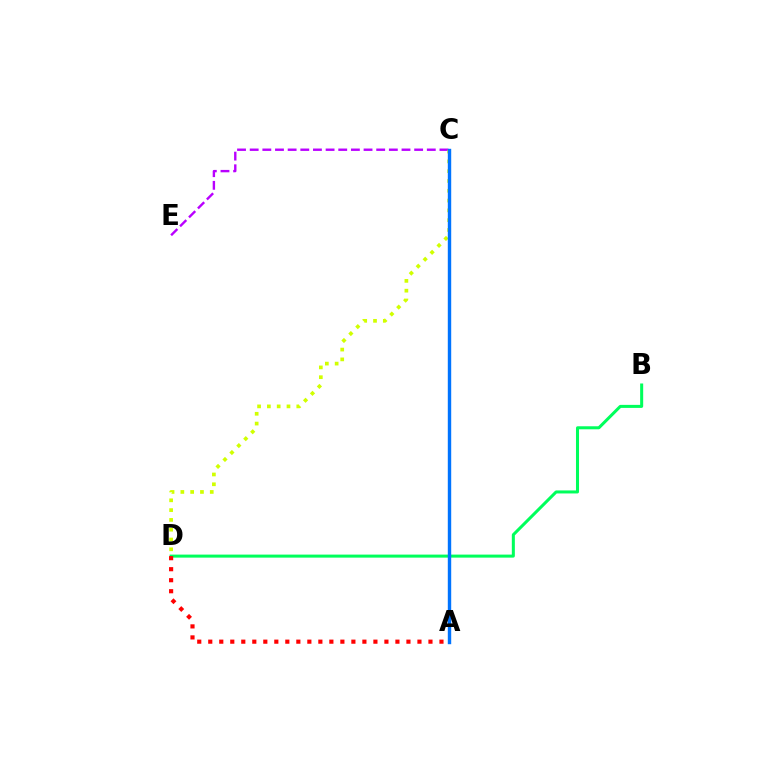{('B', 'D'): [{'color': '#00ff5c', 'line_style': 'solid', 'thickness': 2.18}], ('C', 'E'): [{'color': '#b900ff', 'line_style': 'dashed', 'thickness': 1.72}], ('C', 'D'): [{'color': '#d1ff00', 'line_style': 'dotted', 'thickness': 2.66}], ('A', 'C'): [{'color': '#0074ff', 'line_style': 'solid', 'thickness': 2.45}], ('A', 'D'): [{'color': '#ff0000', 'line_style': 'dotted', 'thickness': 2.99}]}